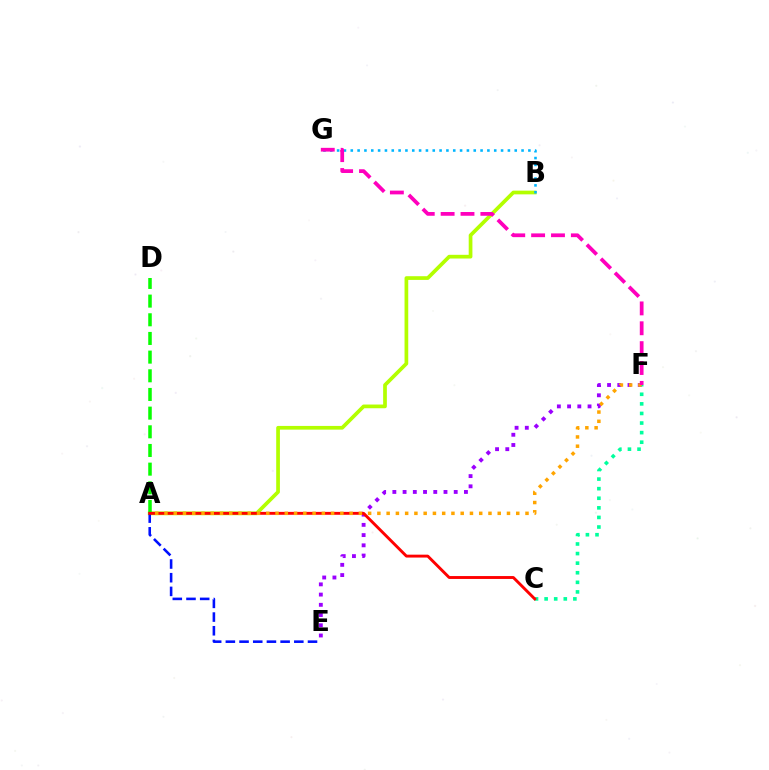{('A', 'B'): [{'color': '#b3ff00', 'line_style': 'solid', 'thickness': 2.67}], ('B', 'G'): [{'color': '#00b5ff', 'line_style': 'dotted', 'thickness': 1.86}], ('E', 'F'): [{'color': '#9b00ff', 'line_style': 'dotted', 'thickness': 2.78}], ('A', 'D'): [{'color': '#08ff00', 'line_style': 'dashed', 'thickness': 2.54}], ('A', 'E'): [{'color': '#0010ff', 'line_style': 'dashed', 'thickness': 1.86}], ('C', 'F'): [{'color': '#00ff9d', 'line_style': 'dotted', 'thickness': 2.6}], ('A', 'C'): [{'color': '#ff0000', 'line_style': 'solid', 'thickness': 2.08}], ('A', 'F'): [{'color': '#ffa500', 'line_style': 'dotted', 'thickness': 2.52}], ('F', 'G'): [{'color': '#ff00bd', 'line_style': 'dashed', 'thickness': 2.7}]}